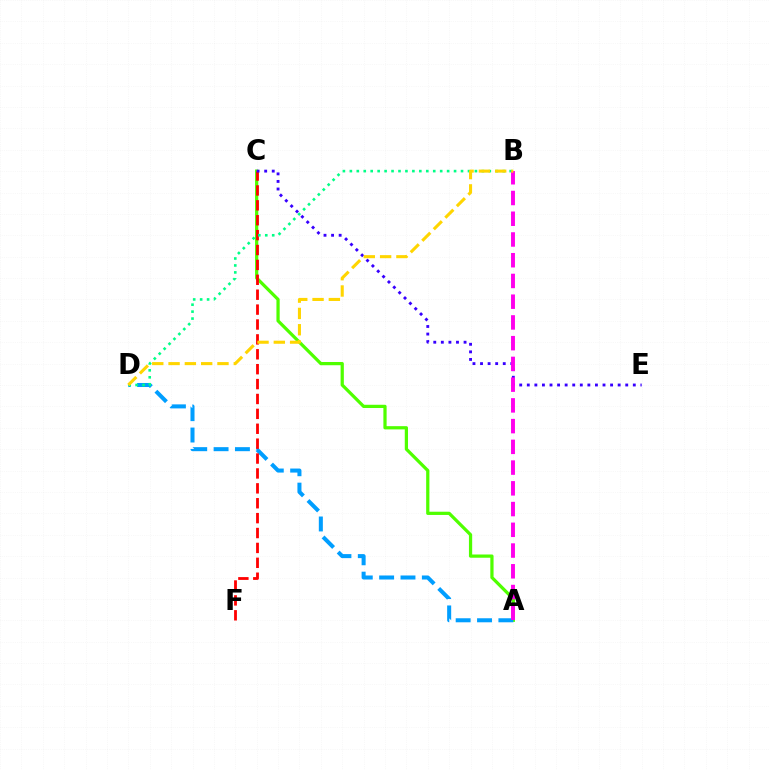{('A', 'C'): [{'color': '#4fff00', 'line_style': 'solid', 'thickness': 2.33}], ('A', 'D'): [{'color': '#009eff', 'line_style': 'dashed', 'thickness': 2.9}], ('C', 'F'): [{'color': '#ff0000', 'line_style': 'dashed', 'thickness': 2.02}], ('B', 'D'): [{'color': '#00ff86', 'line_style': 'dotted', 'thickness': 1.89}, {'color': '#ffd500', 'line_style': 'dashed', 'thickness': 2.21}], ('C', 'E'): [{'color': '#3700ff', 'line_style': 'dotted', 'thickness': 2.06}], ('A', 'B'): [{'color': '#ff00ed', 'line_style': 'dashed', 'thickness': 2.82}]}